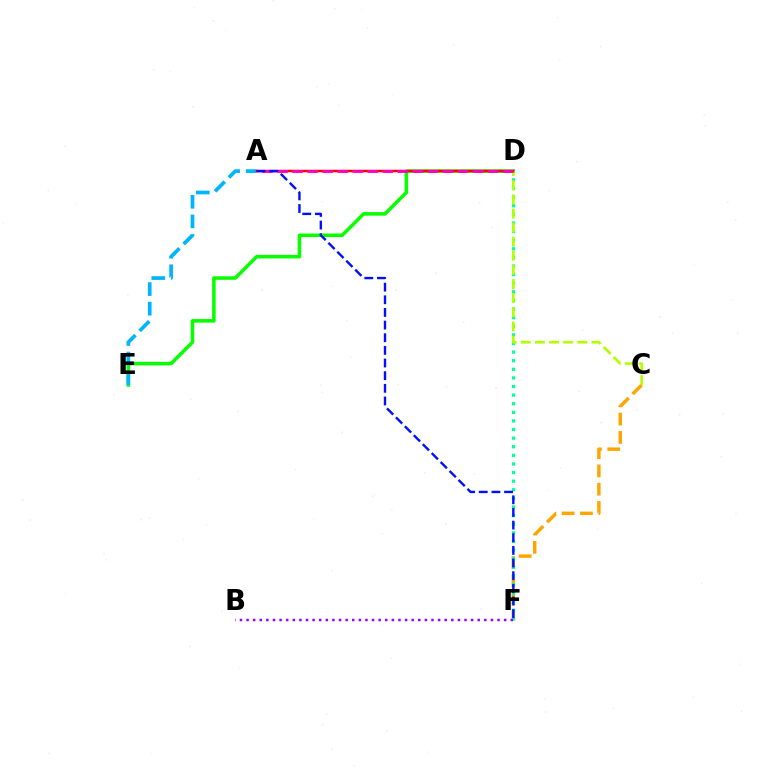{('D', 'E'): [{'color': '#08ff00', 'line_style': 'solid', 'thickness': 2.55}], ('A', 'E'): [{'color': '#00b5ff', 'line_style': 'dashed', 'thickness': 2.66}], ('C', 'F'): [{'color': '#ffa500', 'line_style': 'dashed', 'thickness': 2.49}], ('D', 'F'): [{'color': '#00ff9d', 'line_style': 'dotted', 'thickness': 2.34}], ('C', 'D'): [{'color': '#b3ff00', 'line_style': 'dashed', 'thickness': 1.92}], ('A', 'D'): [{'color': '#ff0000', 'line_style': 'solid', 'thickness': 1.79}, {'color': '#ff00bd', 'line_style': 'dashed', 'thickness': 2.04}], ('B', 'F'): [{'color': '#9b00ff', 'line_style': 'dotted', 'thickness': 1.79}], ('A', 'F'): [{'color': '#0010ff', 'line_style': 'dashed', 'thickness': 1.72}]}